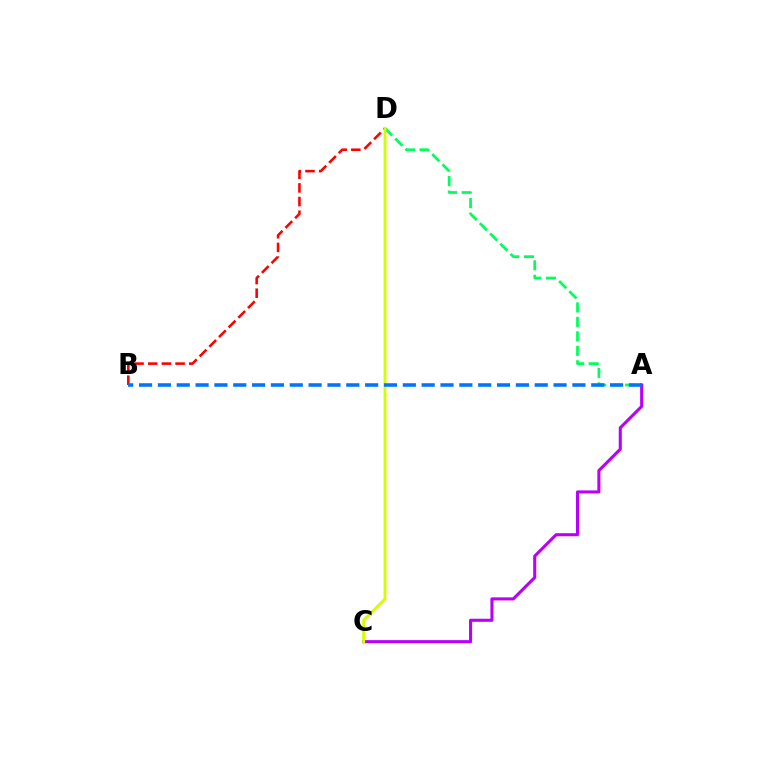{('B', 'D'): [{'color': '#ff0000', 'line_style': 'dashed', 'thickness': 1.86}], ('A', 'D'): [{'color': '#00ff5c', 'line_style': 'dashed', 'thickness': 1.97}], ('A', 'C'): [{'color': '#b900ff', 'line_style': 'solid', 'thickness': 2.21}], ('C', 'D'): [{'color': '#d1ff00', 'line_style': 'solid', 'thickness': 2.06}], ('A', 'B'): [{'color': '#0074ff', 'line_style': 'dashed', 'thickness': 2.56}]}